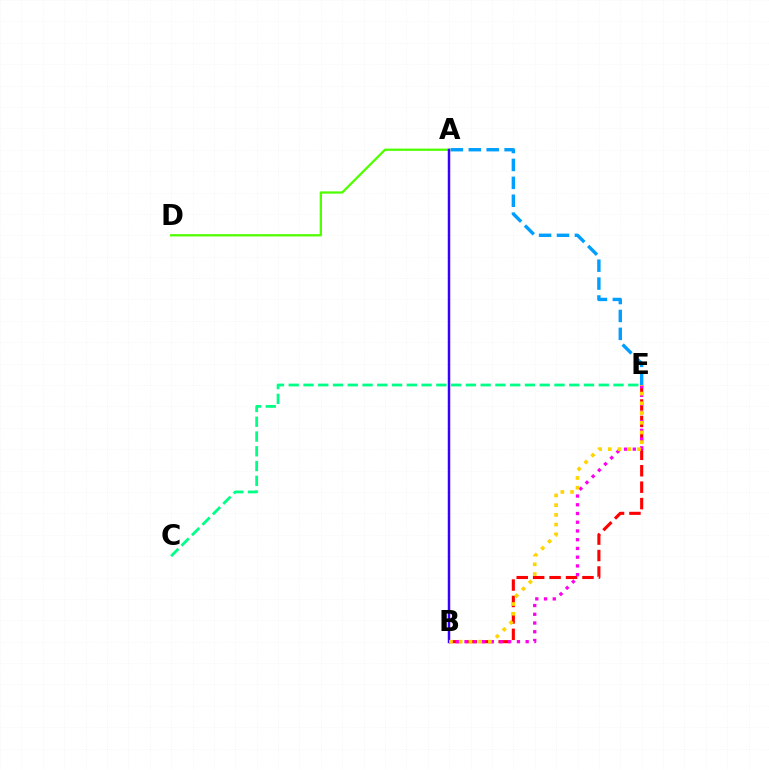{('A', 'E'): [{'color': '#009eff', 'line_style': 'dashed', 'thickness': 2.43}], ('B', 'E'): [{'color': '#ff0000', 'line_style': 'dashed', 'thickness': 2.23}, {'color': '#ff00ed', 'line_style': 'dotted', 'thickness': 2.37}, {'color': '#ffd500', 'line_style': 'dotted', 'thickness': 2.64}], ('A', 'D'): [{'color': '#4fff00', 'line_style': 'solid', 'thickness': 1.64}], ('C', 'E'): [{'color': '#00ff86', 'line_style': 'dashed', 'thickness': 2.01}], ('A', 'B'): [{'color': '#3700ff', 'line_style': 'solid', 'thickness': 1.78}]}